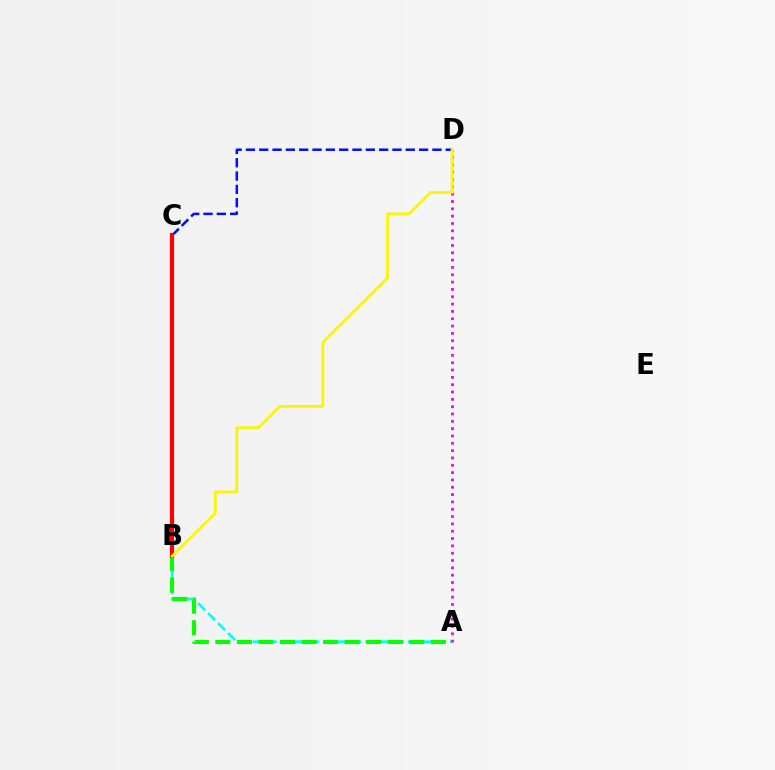{('C', 'D'): [{'color': '#0010ff', 'line_style': 'dashed', 'thickness': 1.81}], ('A', 'B'): [{'color': '#00fff6', 'line_style': 'dashed', 'thickness': 1.91}, {'color': '#08ff00', 'line_style': 'dashed', 'thickness': 2.93}], ('A', 'D'): [{'color': '#ee00ff', 'line_style': 'dotted', 'thickness': 1.99}], ('B', 'C'): [{'color': '#ff0000', 'line_style': 'solid', 'thickness': 3.0}], ('B', 'D'): [{'color': '#fcf500', 'line_style': 'solid', 'thickness': 1.98}]}